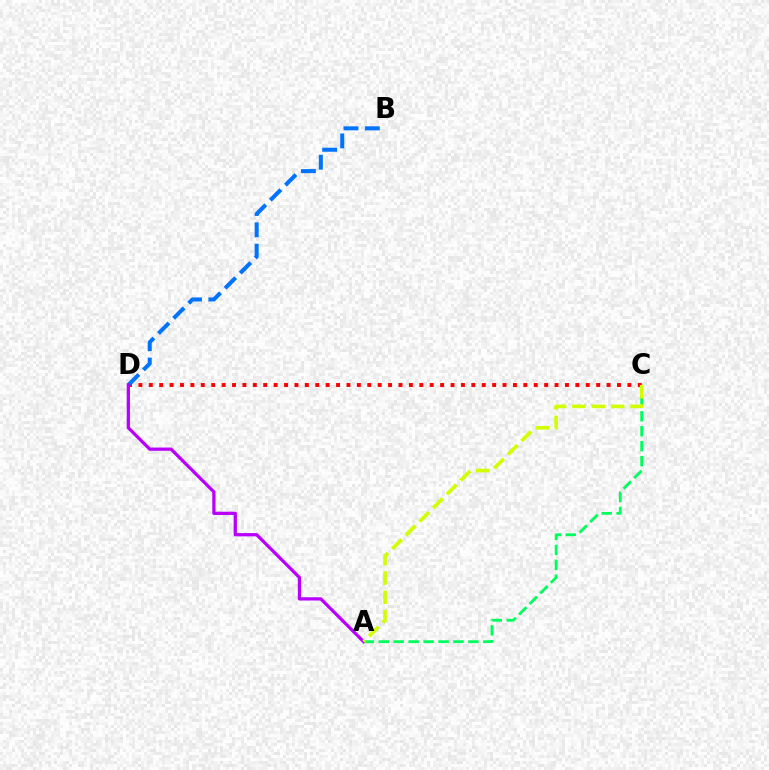{('C', 'D'): [{'color': '#ff0000', 'line_style': 'dotted', 'thickness': 2.83}], ('A', 'C'): [{'color': '#00ff5c', 'line_style': 'dashed', 'thickness': 2.03}, {'color': '#d1ff00', 'line_style': 'dashed', 'thickness': 2.63}], ('B', 'D'): [{'color': '#0074ff', 'line_style': 'dashed', 'thickness': 2.9}], ('A', 'D'): [{'color': '#b900ff', 'line_style': 'solid', 'thickness': 2.35}]}